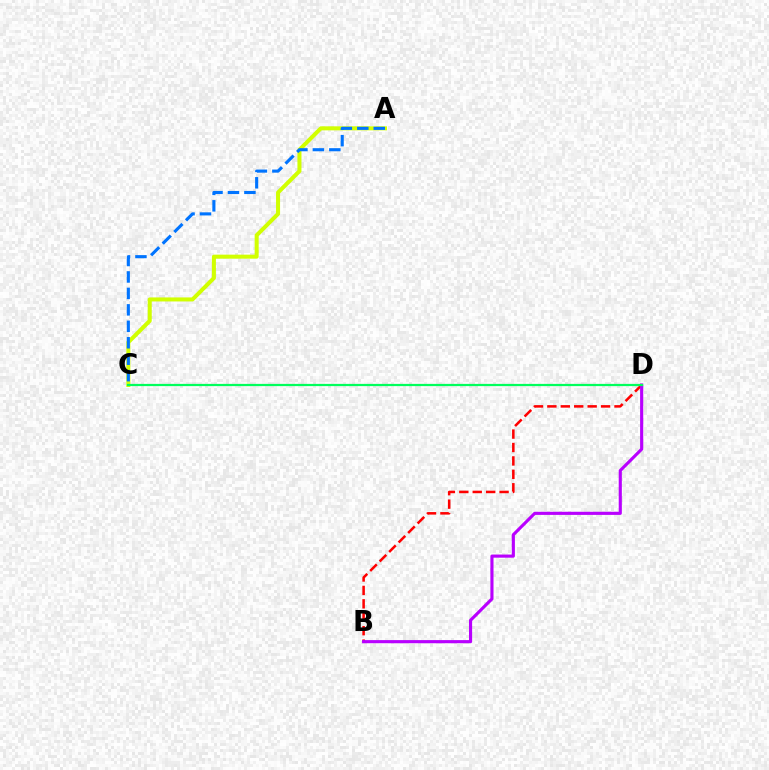{('A', 'C'): [{'color': '#d1ff00', 'line_style': 'solid', 'thickness': 2.9}, {'color': '#0074ff', 'line_style': 'dashed', 'thickness': 2.24}], ('B', 'D'): [{'color': '#ff0000', 'line_style': 'dashed', 'thickness': 1.82}, {'color': '#b900ff', 'line_style': 'solid', 'thickness': 2.25}], ('C', 'D'): [{'color': '#00ff5c', 'line_style': 'solid', 'thickness': 1.61}]}